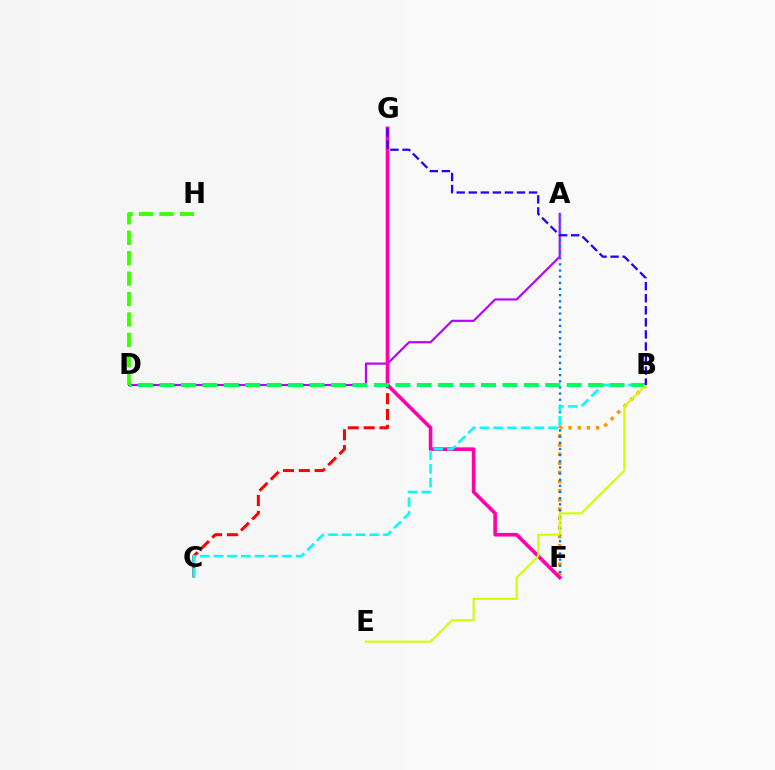{('C', 'G'): [{'color': '#ff0000', 'line_style': 'dashed', 'thickness': 2.15}], ('A', 'D'): [{'color': '#b900ff', 'line_style': 'solid', 'thickness': 1.55}], ('D', 'H'): [{'color': '#3dff00', 'line_style': 'dashed', 'thickness': 2.77}], ('B', 'F'): [{'color': '#ff9400', 'line_style': 'dotted', 'thickness': 2.49}], ('F', 'G'): [{'color': '#ff00ac', 'line_style': 'solid', 'thickness': 2.6}], ('A', 'F'): [{'color': '#0074ff', 'line_style': 'dotted', 'thickness': 1.67}], ('B', 'C'): [{'color': '#00fff6', 'line_style': 'dashed', 'thickness': 1.86}], ('B', 'D'): [{'color': '#00ff5c', 'line_style': 'dashed', 'thickness': 2.91}], ('B', 'E'): [{'color': '#d1ff00', 'line_style': 'solid', 'thickness': 1.52}], ('B', 'G'): [{'color': '#2500ff', 'line_style': 'dashed', 'thickness': 1.64}]}